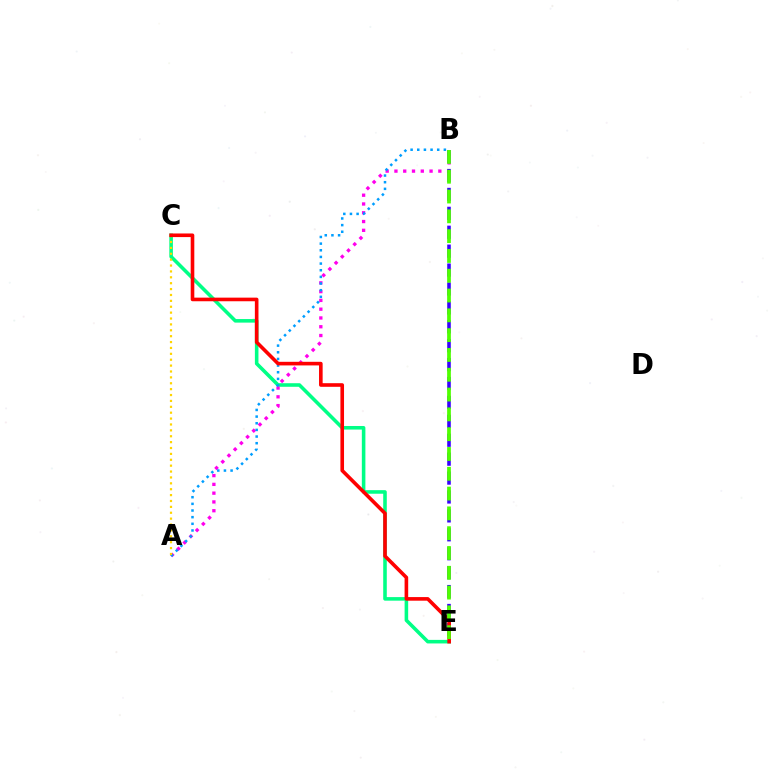{('C', 'E'): [{'color': '#00ff86', 'line_style': 'solid', 'thickness': 2.57}, {'color': '#ff0000', 'line_style': 'solid', 'thickness': 2.6}], ('A', 'B'): [{'color': '#ff00ed', 'line_style': 'dotted', 'thickness': 2.39}, {'color': '#009eff', 'line_style': 'dotted', 'thickness': 1.81}], ('B', 'E'): [{'color': '#3700ff', 'line_style': 'dashed', 'thickness': 2.57}, {'color': '#4fff00', 'line_style': 'dashed', 'thickness': 2.69}], ('A', 'C'): [{'color': '#ffd500', 'line_style': 'dotted', 'thickness': 1.6}]}